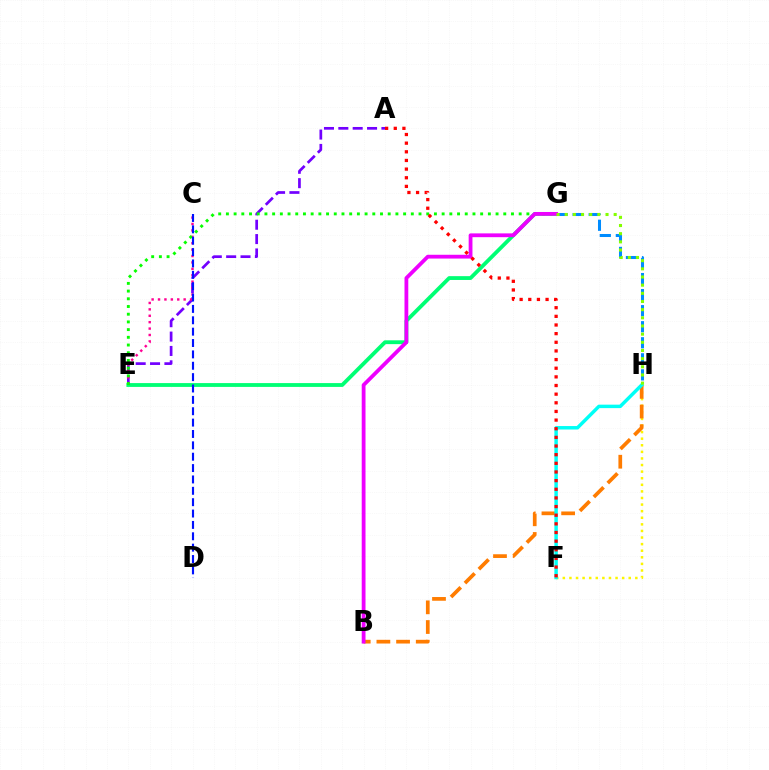{('G', 'H'): [{'color': '#008cff', 'line_style': 'dashed', 'thickness': 2.18}, {'color': '#84ff00', 'line_style': 'dotted', 'thickness': 2.22}], ('E', 'G'): [{'color': '#00ff74', 'line_style': 'solid', 'thickness': 2.75}, {'color': '#08ff00', 'line_style': 'dotted', 'thickness': 2.09}], ('A', 'E'): [{'color': '#7200ff', 'line_style': 'dashed', 'thickness': 1.95}], ('C', 'E'): [{'color': '#ff0094', 'line_style': 'dotted', 'thickness': 1.74}], ('F', 'H'): [{'color': '#fcf500', 'line_style': 'dotted', 'thickness': 1.79}, {'color': '#00fff6', 'line_style': 'solid', 'thickness': 2.5}], ('B', 'H'): [{'color': '#ff7c00', 'line_style': 'dashed', 'thickness': 2.67}], ('B', 'G'): [{'color': '#ee00ff', 'line_style': 'solid', 'thickness': 2.73}], ('C', 'D'): [{'color': '#0010ff', 'line_style': 'dashed', 'thickness': 1.54}], ('A', 'F'): [{'color': '#ff0000', 'line_style': 'dotted', 'thickness': 2.35}]}